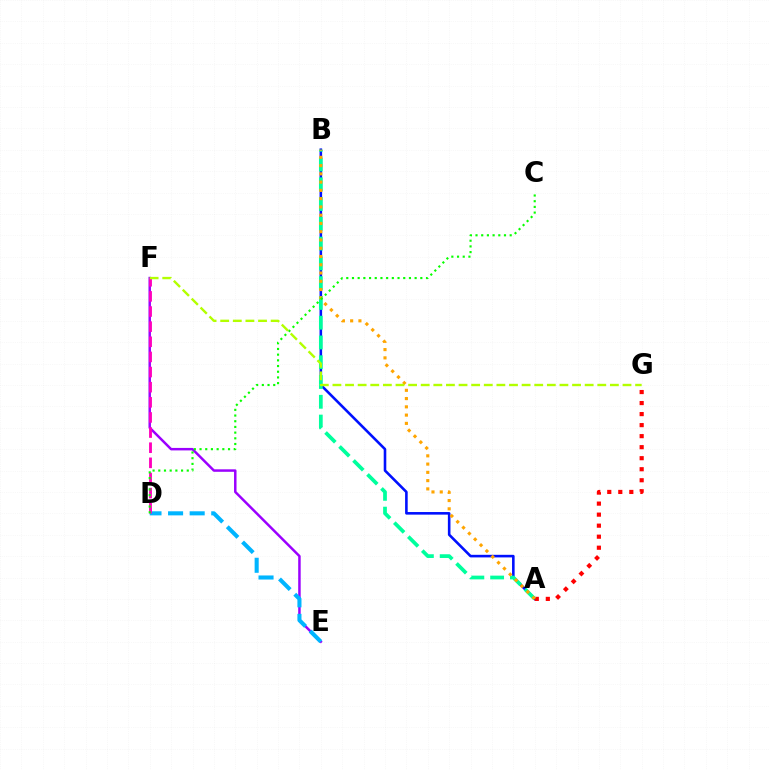{('A', 'B'): [{'color': '#0010ff', 'line_style': 'solid', 'thickness': 1.87}, {'color': '#00ff9d', 'line_style': 'dashed', 'thickness': 2.69}, {'color': '#ffa500', 'line_style': 'dotted', 'thickness': 2.25}], ('E', 'F'): [{'color': '#9b00ff', 'line_style': 'solid', 'thickness': 1.79}], ('A', 'G'): [{'color': '#ff0000', 'line_style': 'dotted', 'thickness': 3.0}], ('D', 'E'): [{'color': '#00b5ff', 'line_style': 'dashed', 'thickness': 2.93}], ('D', 'F'): [{'color': '#ff00bd', 'line_style': 'dashed', 'thickness': 2.06}], ('C', 'D'): [{'color': '#08ff00', 'line_style': 'dotted', 'thickness': 1.55}], ('F', 'G'): [{'color': '#b3ff00', 'line_style': 'dashed', 'thickness': 1.71}]}